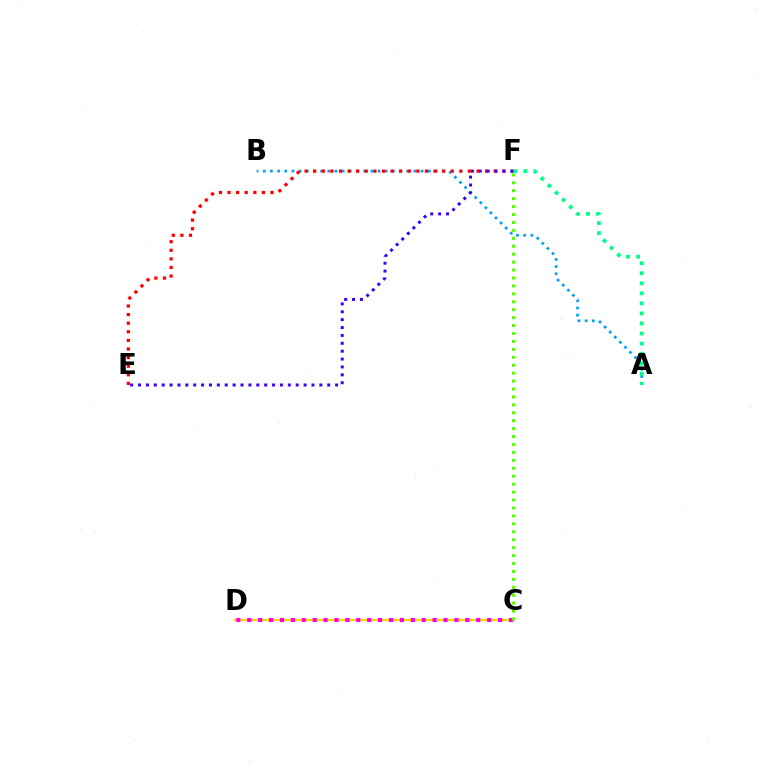{('A', 'B'): [{'color': '#009eff', 'line_style': 'dotted', 'thickness': 1.95}], ('E', 'F'): [{'color': '#ff0000', 'line_style': 'dotted', 'thickness': 2.34}, {'color': '#3700ff', 'line_style': 'dotted', 'thickness': 2.14}], ('C', 'D'): [{'color': '#ffd500', 'line_style': 'solid', 'thickness': 1.74}, {'color': '#ff00ed', 'line_style': 'dotted', 'thickness': 2.96}], ('C', 'F'): [{'color': '#4fff00', 'line_style': 'dotted', 'thickness': 2.15}], ('A', 'F'): [{'color': '#00ff86', 'line_style': 'dotted', 'thickness': 2.73}]}